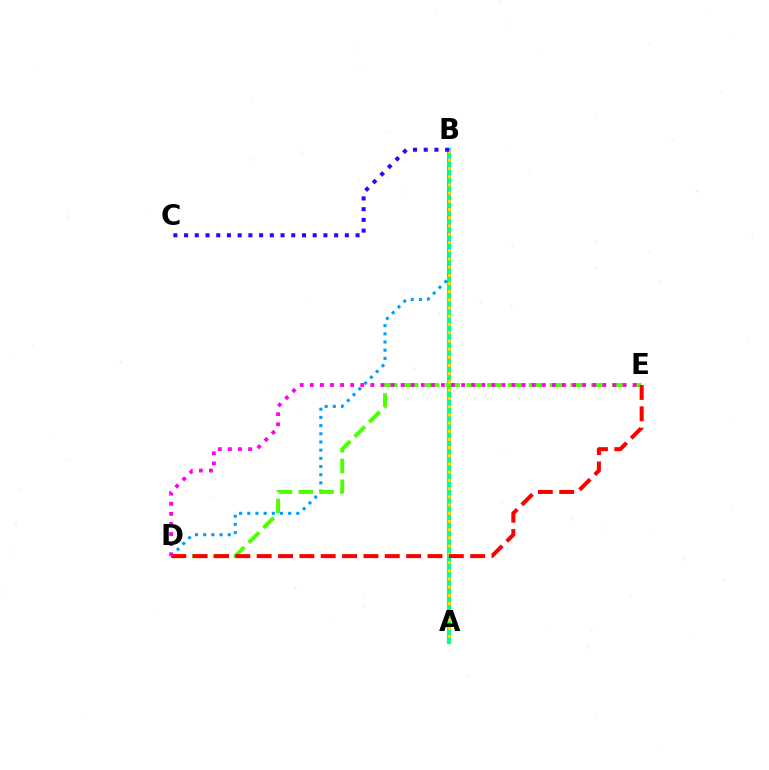{('A', 'B'): [{'color': '#00ff86', 'line_style': 'solid', 'thickness': 2.99}, {'color': '#ffd500', 'line_style': 'dotted', 'thickness': 2.23}], ('B', 'D'): [{'color': '#009eff', 'line_style': 'dotted', 'thickness': 2.22}], ('D', 'E'): [{'color': '#4fff00', 'line_style': 'dashed', 'thickness': 2.83}, {'color': '#ff0000', 'line_style': 'dashed', 'thickness': 2.9}, {'color': '#ff00ed', 'line_style': 'dotted', 'thickness': 2.74}], ('B', 'C'): [{'color': '#3700ff', 'line_style': 'dotted', 'thickness': 2.91}]}